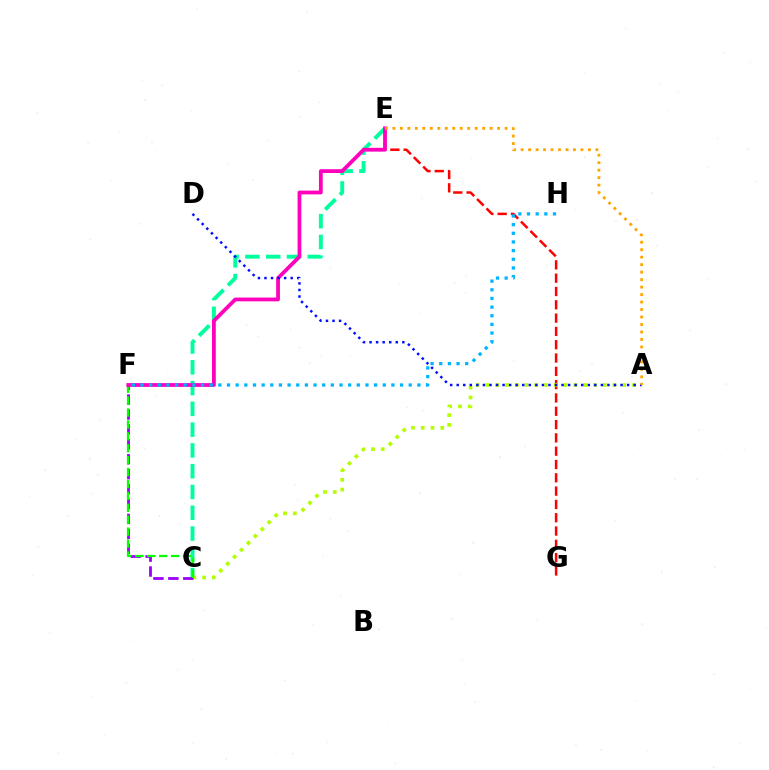{('E', 'G'): [{'color': '#ff0000', 'line_style': 'dashed', 'thickness': 1.81}], ('C', 'E'): [{'color': '#00ff9d', 'line_style': 'dashed', 'thickness': 2.82}], ('A', 'C'): [{'color': '#b3ff00', 'line_style': 'dotted', 'thickness': 2.65}], ('C', 'F'): [{'color': '#9b00ff', 'line_style': 'dashed', 'thickness': 2.03}, {'color': '#08ff00', 'line_style': 'dashed', 'thickness': 1.62}], ('E', 'F'): [{'color': '#ff00bd', 'line_style': 'solid', 'thickness': 2.72}], ('A', 'D'): [{'color': '#0010ff', 'line_style': 'dotted', 'thickness': 1.78}], ('F', 'H'): [{'color': '#00b5ff', 'line_style': 'dotted', 'thickness': 2.35}], ('A', 'E'): [{'color': '#ffa500', 'line_style': 'dotted', 'thickness': 2.03}]}